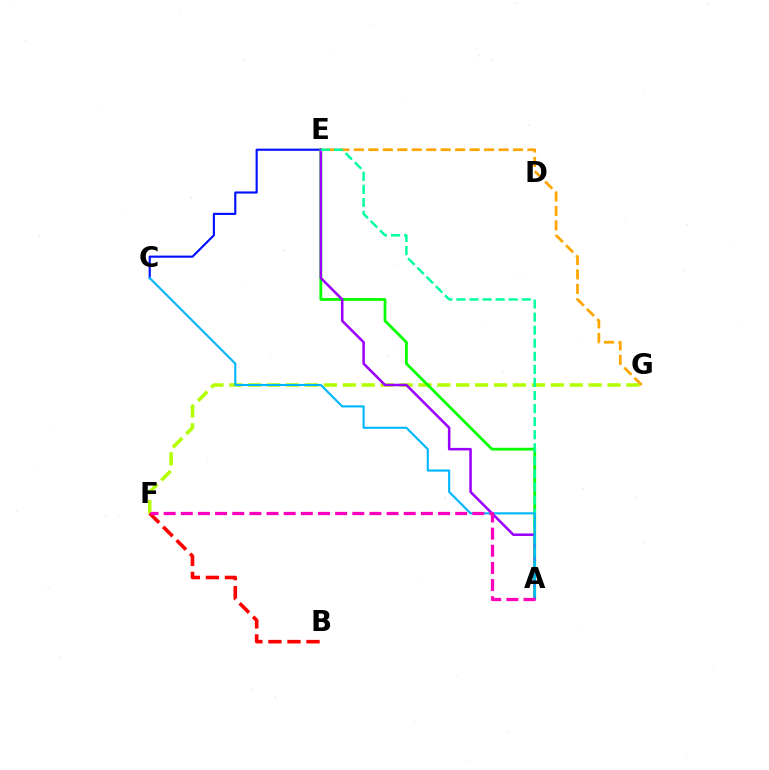{('C', 'E'): [{'color': '#0010ff', 'line_style': 'solid', 'thickness': 1.54}], ('F', 'G'): [{'color': '#b3ff00', 'line_style': 'dashed', 'thickness': 2.57}], ('B', 'F'): [{'color': '#ff0000', 'line_style': 'dashed', 'thickness': 2.59}], ('E', 'G'): [{'color': '#ffa500', 'line_style': 'dashed', 'thickness': 1.97}], ('A', 'E'): [{'color': '#08ff00', 'line_style': 'solid', 'thickness': 2.01}, {'color': '#9b00ff', 'line_style': 'solid', 'thickness': 1.83}, {'color': '#00ff9d', 'line_style': 'dashed', 'thickness': 1.77}], ('A', 'C'): [{'color': '#00b5ff', 'line_style': 'solid', 'thickness': 1.52}], ('A', 'F'): [{'color': '#ff00bd', 'line_style': 'dashed', 'thickness': 2.33}]}